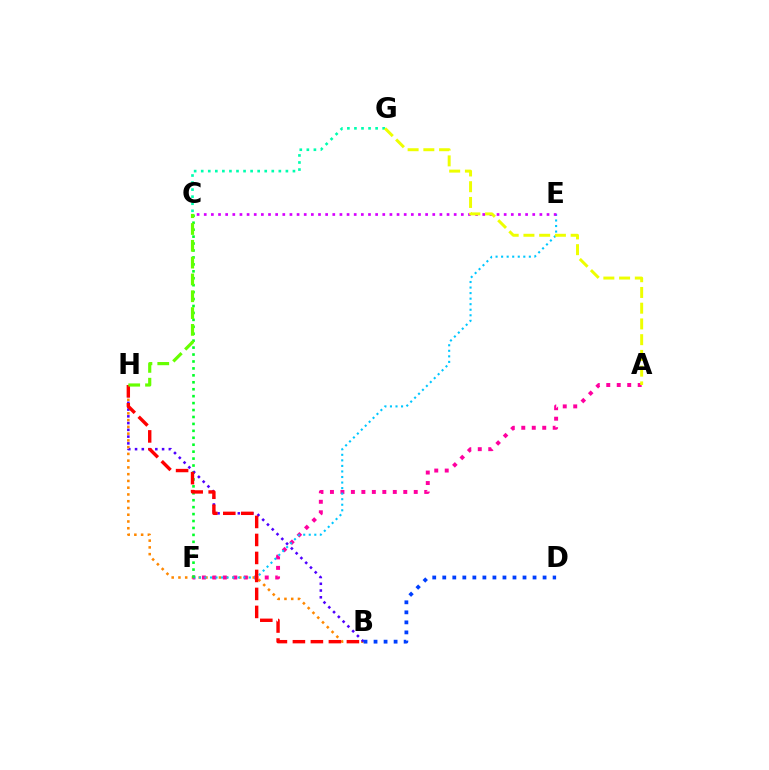{('B', 'H'): [{'color': '#ff8800', 'line_style': 'dotted', 'thickness': 1.84}, {'color': '#4f00ff', 'line_style': 'dotted', 'thickness': 1.84}, {'color': '#ff0000', 'line_style': 'dashed', 'thickness': 2.44}], ('A', 'F'): [{'color': '#ff00a0', 'line_style': 'dotted', 'thickness': 2.85}], ('E', 'F'): [{'color': '#00c7ff', 'line_style': 'dotted', 'thickness': 1.51}], ('C', 'F'): [{'color': '#00ff27', 'line_style': 'dotted', 'thickness': 1.88}], ('C', 'E'): [{'color': '#d600ff', 'line_style': 'dotted', 'thickness': 1.94}], ('C', 'G'): [{'color': '#00ffaf', 'line_style': 'dotted', 'thickness': 1.92}], ('C', 'H'): [{'color': '#66ff00', 'line_style': 'dashed', 'thickness': 2.28}], ('A', 'G'): [{'color': '#eeff00', 'line_style': 'dashed', 'thickness': 2.14}], ('B', 'D'): [{'color': '#003fff', 'line_style': 'dotted', 'thickness': 2.73}]}